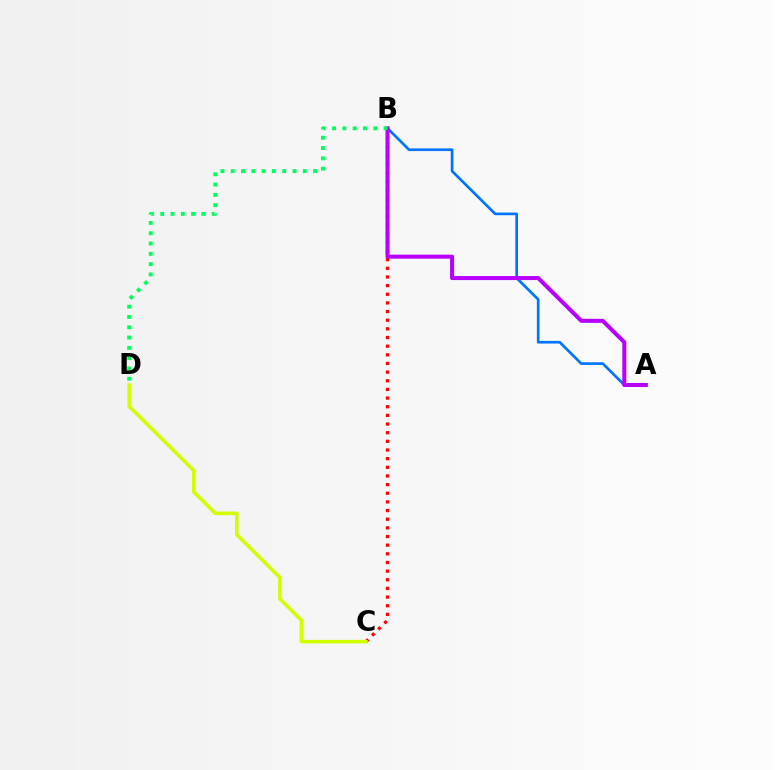{('A', 'B'): [{'color': '#0074ff', 'line_style': 'solid', 'thickness': 1.93}, {'color': '#b900ff', 'line_style': 'solid', 'thickness': 2.9}], ('B', 'C'): [{'color': '#ff0000', 'line_style': 'dotted', 'thickness': 2.35}], ('B', 'D'): [{'color': '#00ff5c', 'line_style': 'dotted', 'thickness': 2.8}], ('C', 'D'): [{'color': '#d1ff00', 'line_style': 'solid', 'thickness': 2.56}]}